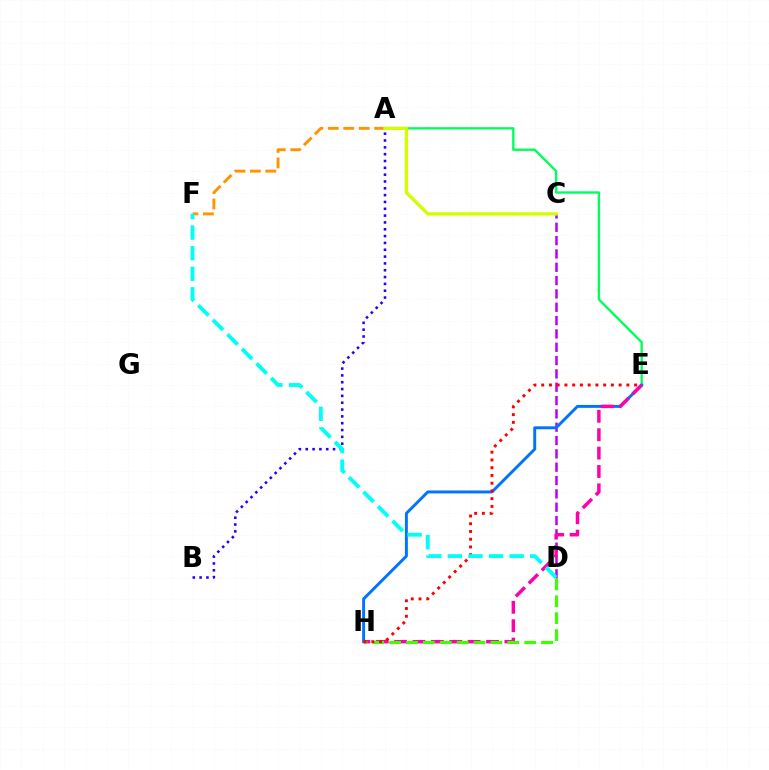{('C', 'D'): [{'color': '#b900ff', 'line_style': 'dashed', 'thickness': 1.81}], ('A', 'E'): [{'color': '#00ff5c', 'line_style': 'solid', 'thickness': 1.69}], ('E', 'H'): [{'color': '#0074ff', 'line_style': 'solid', 'thickness': 2.11}, {'color': '#ff00ac', 'line_style': 'dashed', 'thickness': 2.5}, {'color': '#ff0000', 'line_style': 'dotted', 'thickness': 2.1}], ('A', 'B'): [{'color': '#2500ff', 'line_style': 'dotted', 'thickness': 1.85}], ('D', 'H'): [{'color': '#3dff00', 'line_style': 'dashed', 'thickness': 2.29}], ('A', 'F'): [{'color': '#ff9400', 'line_style': 'dashed', 'thickness': 2.1}], ('A', 'C'): [{'color': '#d1ff00', 'line_style': 'solid', 'thickness': 2.39}], ('D', 'F'): [{'color': '#00fff6', 'line_style': 'dashed', 'thickness': 2.79}]}